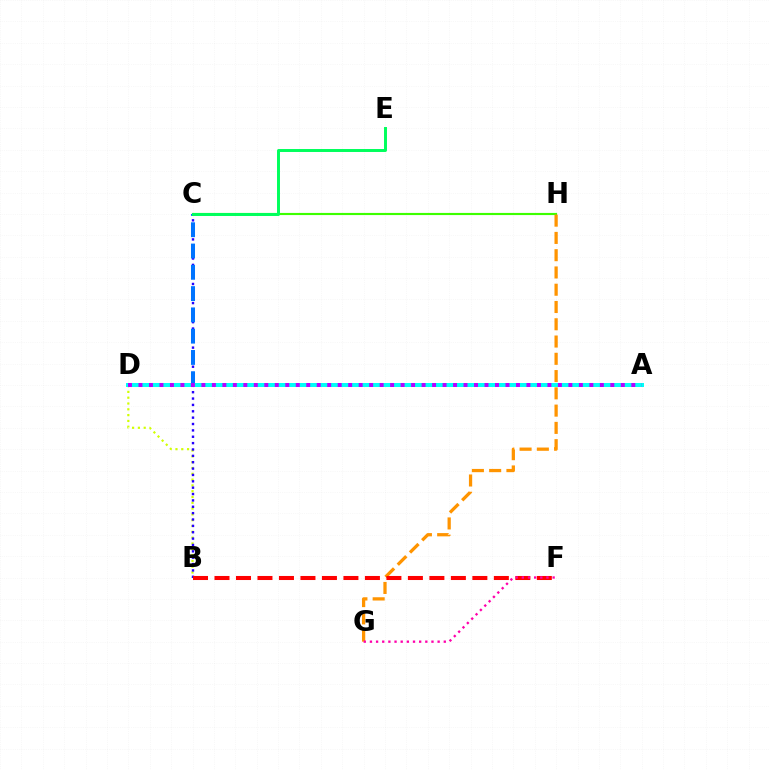{('C', 'H'): [{'color': '#3dff00', 'line_style': 'solid', 'thickness': 1.55}], ('G', 'H'): [{'color': '#ff9400', 'line_style': 'dashed', 'thickness': 2.35}], ('B', 'D'): [{'color': '#d1ff00', 'line_style': 'dotted', 'thickness': 1.58}], ('B', 'C'): [{'color': '#2500ff', 'line_style': 'dotted', 'thickness': 1.73}], ('C', 'D'): [{'color': '#0074ff', 'line_style': 'dashed', 'thickness': 2.89}], ('B', 'F'): [{'color': '#ff0000', 'line_style': 'dashed', 'thickness': 2.92}], ('C', 'E'): [{'color': '#00ff5c', 'line_style': 'solid', 'thickness': 2.13}], ('F', 'G'): [{'color': '#ff00ac', 'line_style': 'dotted', 'thickness': 1.67}], ('A', 'D'): [{'color': '#00fff6', 'line_style': 'solid', 'thickness': 2.88}, {'color': '#b900ff', 'line_style': 'dotted', 'thickness': 2.85}]}